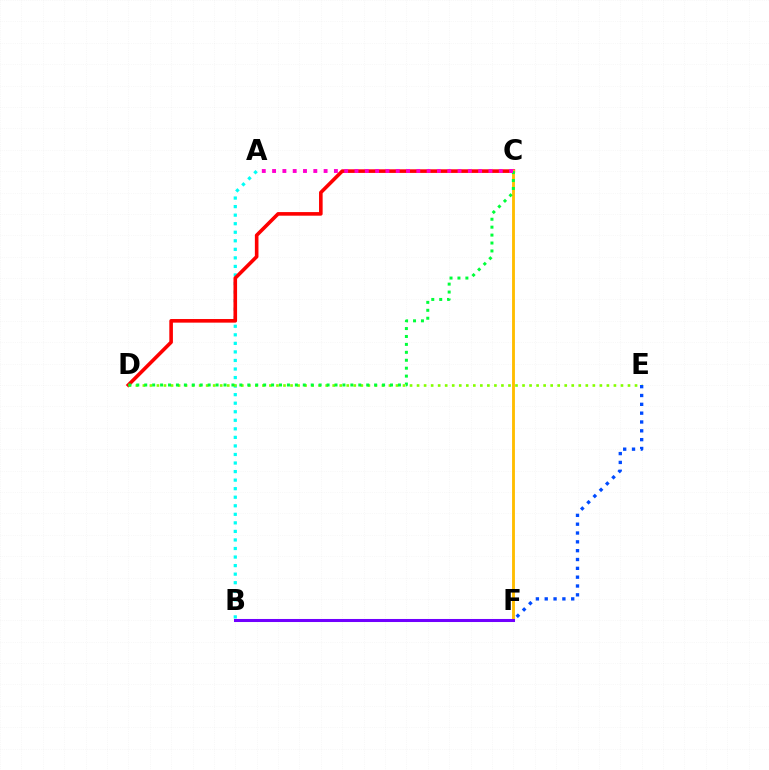{('A', 'B'): [{'color': '#00fff6', 'line_style': 'dotted', 'thickness': 2.32}], ('C', 'D'): [{'color': '#ff0000', 'line_style': 'solid', 'thickness': 2.6}, {'color': '#00ff39', 'line_style': 'dotted', 'thickness': 2.15}], ('C', 'F'): [{'color': '#ffbd00', 'line_style': 'solid', 'thickness': 2.06}], ('D', 'E'): [{'color': '#84ff00', 'line_style': 'dotted', 'thickness': 1.91}], ('E', 'F'): [{'color': '#004bff', 'line_style': 'dotted', 'thickness': 2.4}], ('B', 'F'): [{'color': '#7200ff', 'line_style': 'solid', 'thickness': 2.19}], ('A', 'C'): [{'color': '#ff00cf', 'line_style': 'dotted', 'thickness': 2.8}]}